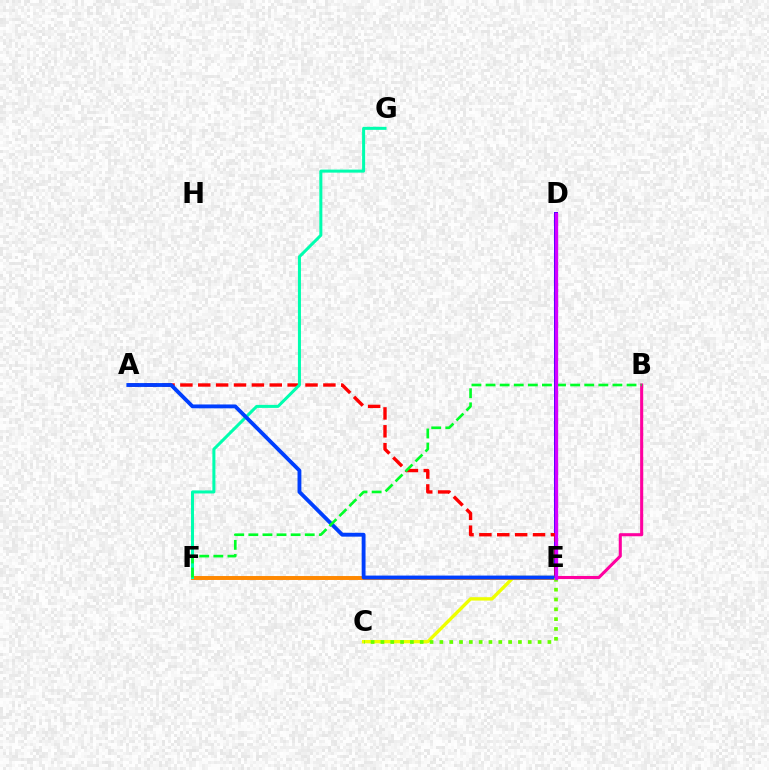{('D', 'E'): [{'color': '#4f00ff', 'line_style': 'solid', 'thickness': 2.9}, {'color': '#d600ff', 'line_style': 'solid', 'thickness': 2.38}], ('E', 'F'): [{'color': '#00c7ff', 'line_style': 'dashed', 'thickness': 1.63}, {'color': '#ff8800', 'line_style': 'solid', 'thickness': 2.84}], ('C', 'E'): [{'color': '#eeff00', 'line_style': 'solid', 'thickness': 2.43}, {'color': '#66ff00', 'line_style': 'dotted', 'thickness': 2.67}], ('A', 'E'): [{'color': '#ff0000', 'line_style': 'dashed', 'thickness': 2.43}, {'color': '#003fff', 'line_style': 'solid', 'thickness': 2.77}], ('F', 'G'): [{'color': '#00ffaf', 'line_style': 'solid', 'thickness': 2.18}], ('B', 'E'): [{'color': '#ff00a0', 'line_style': 'solid', 'thickness': 2.22}], ('B', 'F'): [{'color': '#00ff27', 'line_style': 'dashed', 'thickness': 1.92}]}